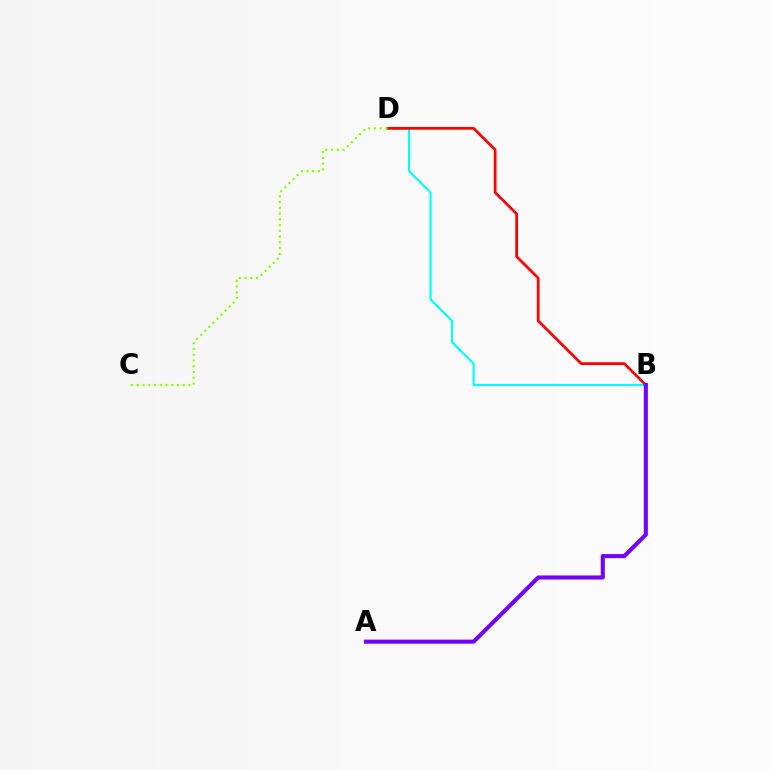{('B', 'D'): [{'color': '#00fff6', 'line_style': 'solid', 'thickness': 1.54}, {'color': '#ff0000', 'line_style': 'solid', 'thickness': 1.98}], ('C', 'D'): [{'color': '#84ff00', 'line_style': 'dotted', 'thickness': 1.56}], ('A', 'B'): [{'color': '#7200ff', 'line_style': 'solid', 'thickness': 2.93}]}